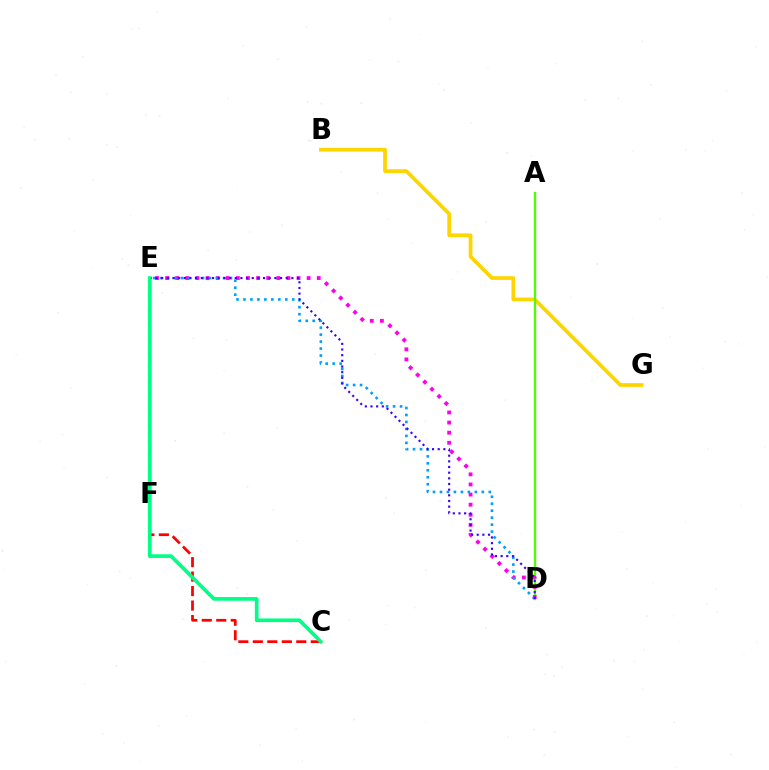{('B', 'G'): [{'color': '#ffd500', 'line_style': 'solid', 'thickness': 2.7}], ('A', 'D'): [{'color': '#4fff00', 'line_style': 'solid', 'thickness': 1.68}], ('C', 'E'): [{'color': '#ff0000', 'line_style': 'dashed', 'thickness': 1.97}, {'color': '#00ff86', 'line_style': 'solid', 'thickness': 2.65}], ('D', 'E'): [{'color': '#ff00ed', 'line_style': 'dotted', 'thickness': 2.75}, {'color': '#009eff', 'line_style': 'dotted', 'thickness': 1.89}, {'color': '#3700ff', 'line_style': 'dotted', 'thickness': 1.54}]}